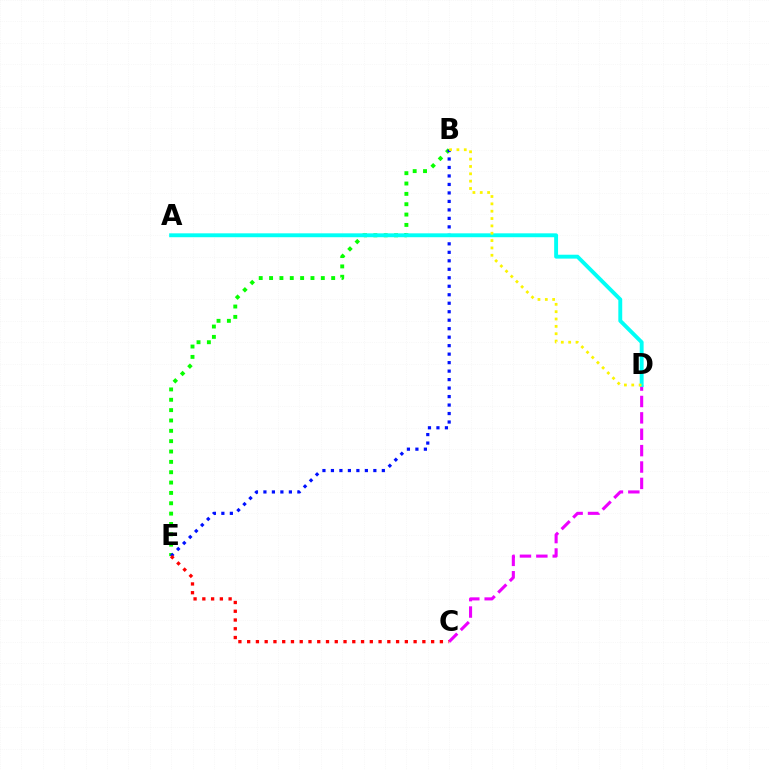{('C', 'D'): [{'color': '#ee00ff', 'line_style': 'dashed', 'thickness': 2.23}], ('B', 'E'): [{'color': '#08ff00', 'line_style': 'dotted', 'thickness': 2.81}, {'color': '#0010ff', 'line_style': 'dotted', 'thickness': 2.31}], ('C', 'E'): [{'color': '#ff0000', 'line_style': 'dotted', 'thickness': 2.38}], ('A', 'D'): [{'color': '#00fff6', 'line_style': 'solid', 'thickness': 2.8}], ('B', 'D'): [{'color': '#fcf500', 'line_style': 'dotted', 'thickness': 2.0}]}